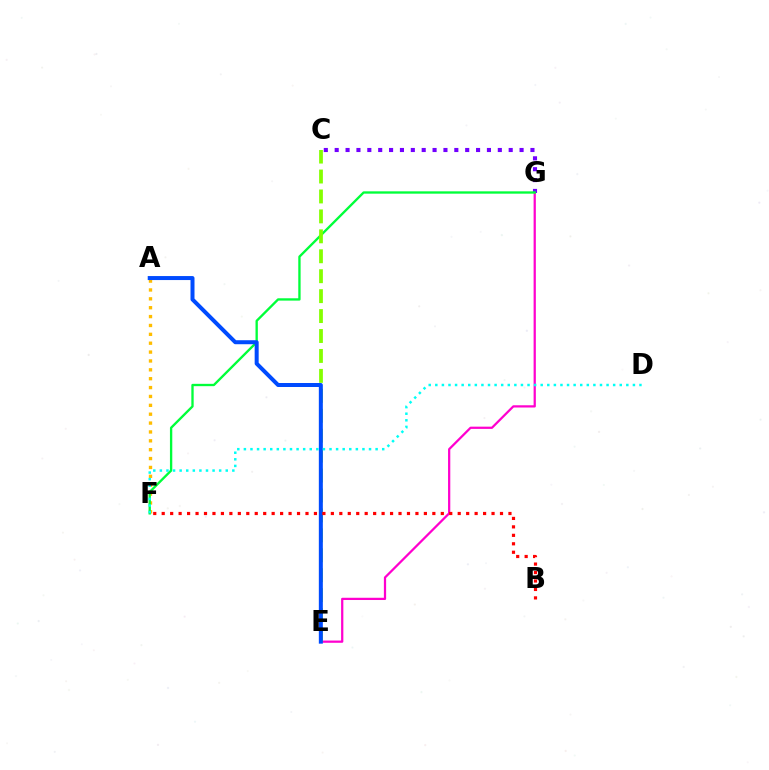{('E', 'G'): [{'color': '#ff00cf', 'line_style': 'solid', 'thickness': 1.61}], ('C', 'G'): [{'color': '#7200ff', 'line_style': 'dotted', 'thickness': 2.95}], ('A', 'F'): [{'color': '#ffbd00', 'line_style': 'dotted', 'thickness': 2.41}], ('F', 'G'): [{'color': '#00ff39', 'line_style': 'solid', 'thickness': 1.68}], ('C', 'E'): [{'color': '#84ff00', 'line_style': 'dashed', 'thickness': 2.71}], ('A', 'E'): [{'color': '#004bff', 'line_style': 'solid', 'thickness': 2.88}], ('B', 'F'): [{'color': '#ff0000', 'line_style': 'dotted', 'thickness': 2.3}], ('D', 'F'): [{'color': '#00fff6', 'line_style': 'dotted', 'thickness': 1.79}]}